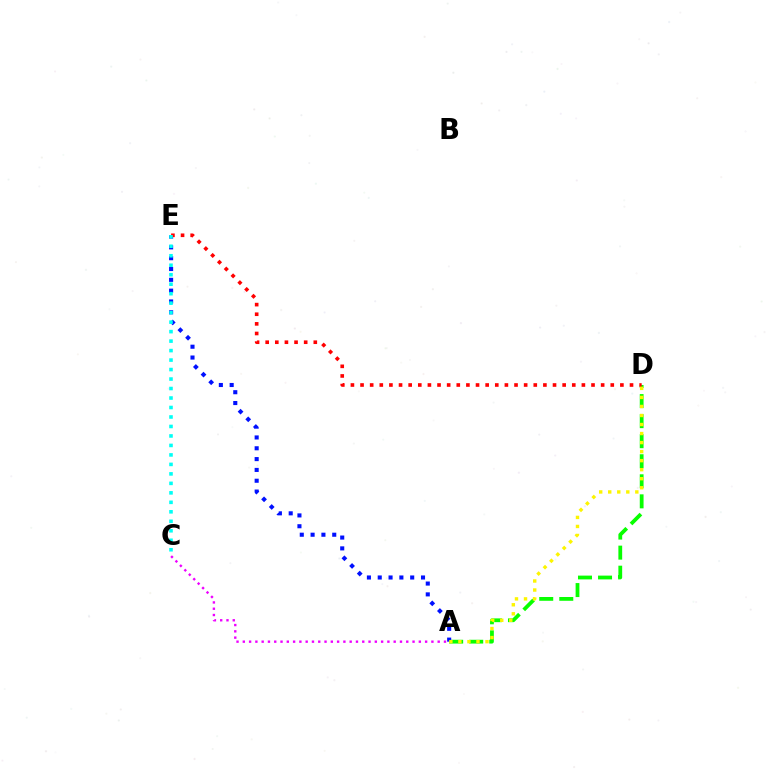{('A', 'C'): [{'color': '#ee00ff', 'line_style': 'dotted', 'thickness': 1.71}], ('A', 'D'): [{'color': '#08ff00', 'line_style': 'dashed', 'thickness': 2.72}, {'color': '#fcf500', 'line_style': 'dotted', 'thickness': 2.45}], ('A', 'E'): [{'color': '#0010ff', 'line_style': 'dotted', 'thickness': 2.94}], ('D', 'E'): [{'color': '#ff0000', 'line_style': 'dotted', 'thickness': 2.61}], ('C', 'E'): [{'color': '#00fff6', 'line_style': 'dotted', 'thickness': 2.58}]}